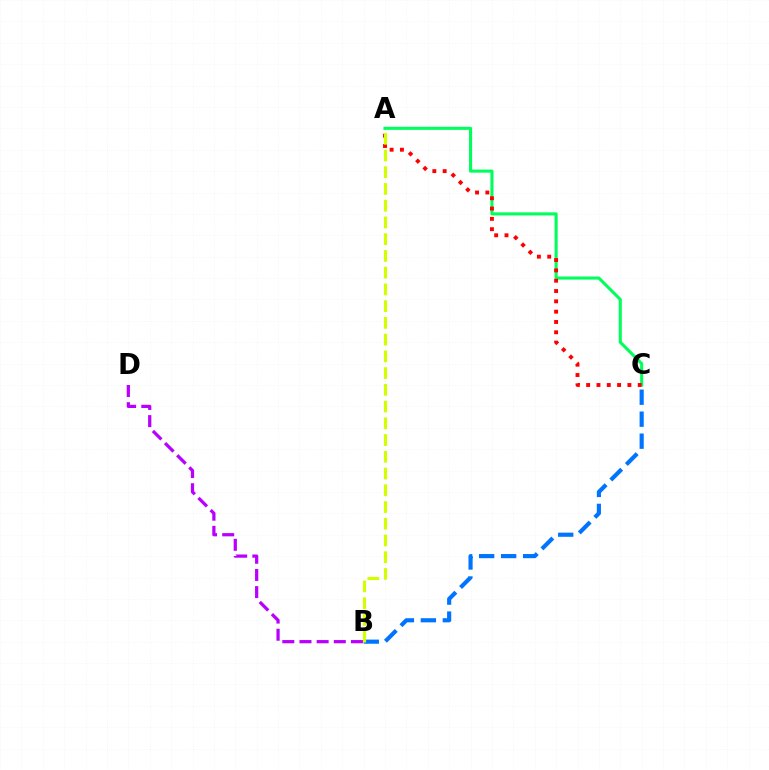{('A', 'C'): [{'color': '#00ff5c', 'line_style': 'solid', 'thickness': 2.22}, {'color': '#ff0000', 'line_style': 'dotted', 'thickness': 2.8}], ('B', 'D'): [{'color': '#b900ff', 'line_style': 'dashed', 'thickness': 2.33}], ('B', 'C'): [{'color': '#0074ff', 'line_style': 'dashed', 'thickness': 2.99}], ('A', 'B'): [{'color': '#d1ff00', 'line_style': 'dashed', 'thickness': 2.27}]}